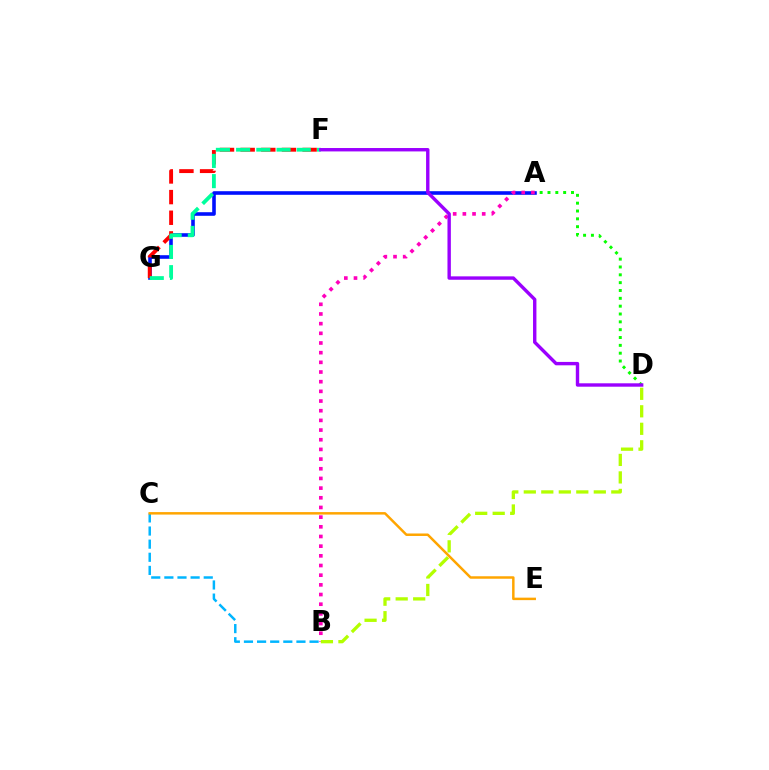{('A', 'G'): [{'color': '#0010ff', 'line_style': 'solid', 'thickness': 2.59}], ('F', 'G'): [{'color': '#ff0000', 'line_style': 'dashed', 'thickness': 2.81}, {'color': '#00ff9d', 'line_style': 'dashed', 'thickness': 2.75}], ('A', 'D'): [{'color': '#08ff00', 'line_style': 'dotted', 'thickness': 2.13}], ('A', 'B'): [{'color': '#ff00bd', 'line_style': 'dotted', 'thickness': 2.63}], ('D', 'F'): [{'color': '#9b00ff', 'line_style': 'solid', 'thickness': 2.45}], ('B', 'D'): [{'color': '#b3ff00', 'line_style': 'dashed', 'thickness': 2.38}], ('B', 'C'): [{'color': '#00b5ff', 'line_style': 'dashed', 'thickness': 1.78}], ('C', 'E'): [{'color': '#ffa500', 'line_style': 'solid', 'thickness': 1.79}]}